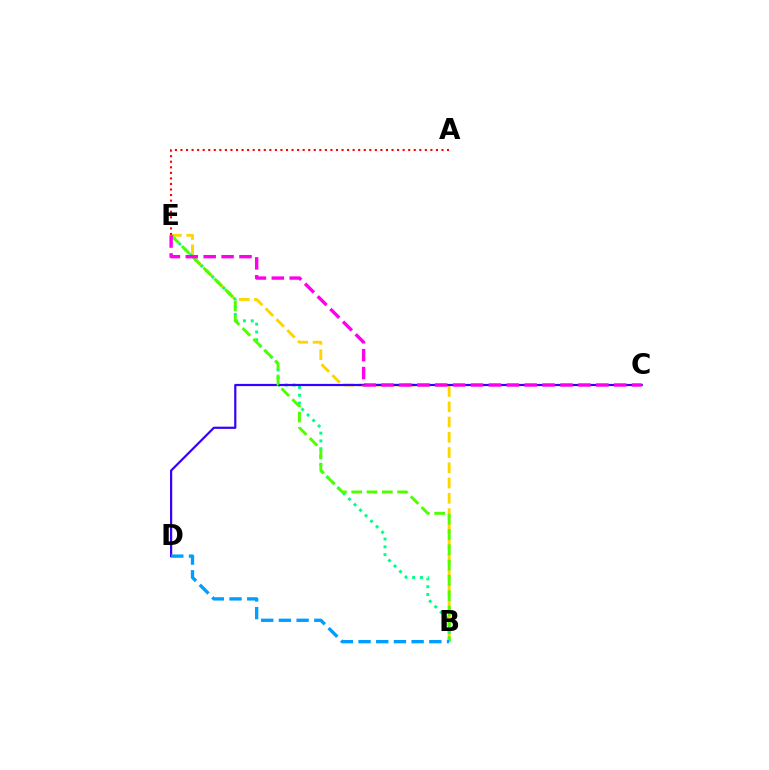{('B', 'E'): [{'color': '#ffd500', 'line_style': 'dashed', 'thickness': 2.07}, {'color': '#00ff86', 'line_style': 'dotted', 'thickness': 2.12}, {'color': '#4fff00', 'line_style': 'dashed', 'thickness': 2.08}], ('C', 'D'): [{'color': '#3700ff', 'line_style': 'solid', 'thickness': 1.58}], ('A', 'E'): [{'color': '#ff0000', 'line_style': 'dotted', 'thickness': 1.51}], ('C', 'E'): [{'color': '#ff00ed', 'line_style': 'dashed', 'thickness': 2.43}], ('B', 'D'): [{'color': '#009eff', 'line_style': 'dashed', 'thickness': 2.4}]}